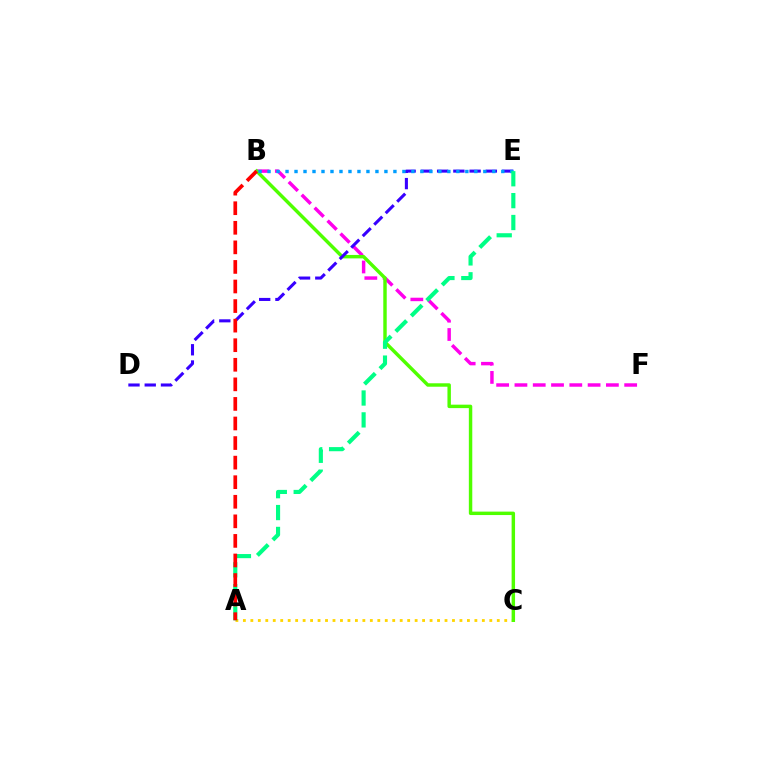{('B', 'F'): [{'color': '#ff00ed', 'line_style': 'dashed', 'thickness': 2.48}], ('A', 'C'): [{'color': '#ffd500', 'line_style': 'dotted', 'thickness': 2.03}], ('B', 'C'): [{'color': '#4fff00', 'line_style': 'solid', 'thickness': 2.48}], ('D', 'E'): [{'color': '#3700ff', 'line_style': 'dashed', 'thickness': 2.21}], ('B', 'E'): [{'color': '#009eff', 'line_style': 'dotted', 'thickness': 2.44}], ('A', 'E'): [{'color': '#00ff86', 'line_style': 'dashed', 'thickness': 2.97}], ('A', 'B'): [{'color': '#ff0000', 'line_style': 'dashed', 'thickness': 2.66}]}